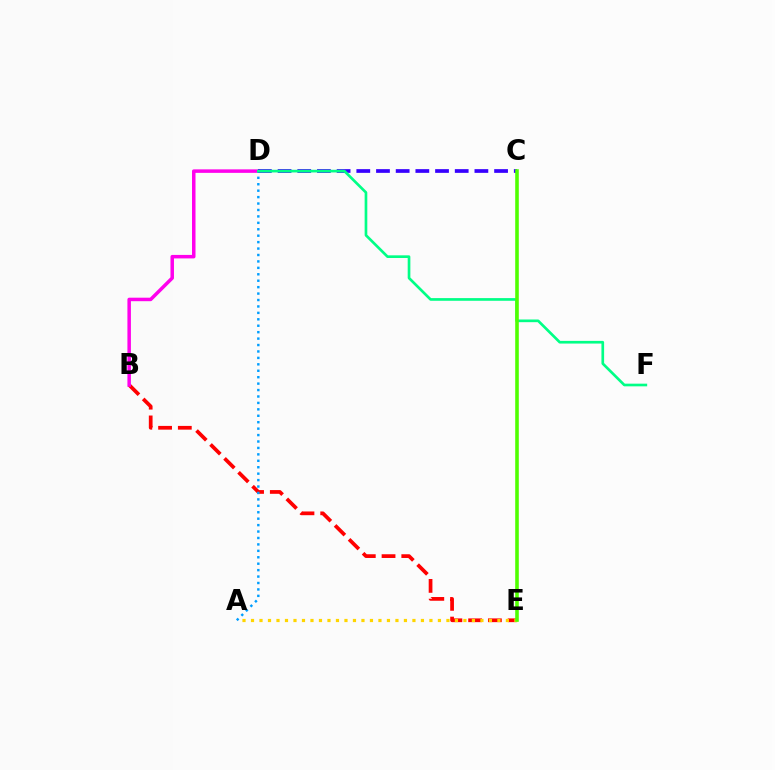{('B', 'E'): [{'color': '#ff0000', 'line_style': 'dashed', 'thickness': 2.68}], ('A', 'E'): [{'color': '#ffd500', 'line_style': 'dotted', 'thickness': 2.31}], ('B', 'D'): [{'color': '#ff00ed', 'line_style': 'solid', 'thickness': 2.52}], ('C', 'D'): [{'color': '#3700ff', 'line_style': 'dashed', 'thickness': 2.67}], ('A', 'D'): [{'color': '#009eff', 'line_style': 'dotted', 'thickness': 1.75}], ('D', 'F'): [{'color': '#00ff86', 'line_style': 'solid', 'thickness': 1.93}], ('C', 'E'): [{'color': '#4fff00', 'line_style': 'solid', 'thickness': 2.59}]}